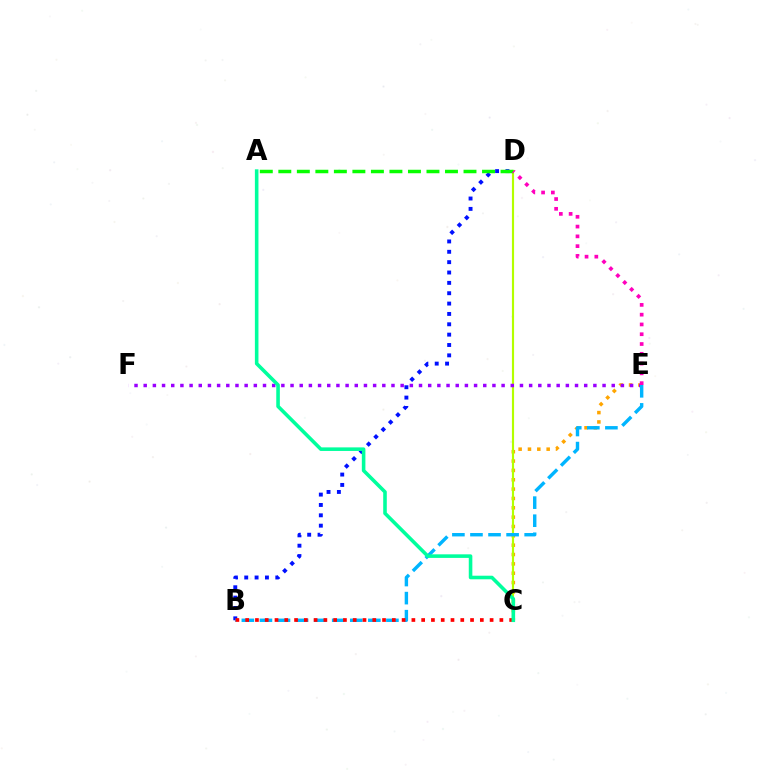{('C', 'E'): [{'color': '#ffa500', 'line_style': 'dotted', 'thickness': 2.54}], ('C', 'D'): [{'color': '#b3ff00', 'line_style': 'solid', 'thickness': 1.55}], ('E', 'F'): [{'color': '#9b00ff', 'line_style': 'dotted', 'thickness': 2.49}], ('B', 'D'): [{'color': '#0010ff', 'line_style': 'dotted', 'thickness': 2.81}], ('B', 'E'): [{'color': '#00b5ff', 'line_style': 'dashed', 'thickness': 2.45}], ('B', 'C'): [{'color': '#ff0000', 'line_style': 'dotted', 'thickness': 2.66}], ('A', 'D'): [{'color': '#08ff00', 'line_style': 'dashed', 'thickness': 2.52}], ('D', 'E'): [{'color': '#ff00bd', 'line_style': 'dotted', 'thickness': 2.66}], ('A', 'C'): [{'color': '#00ff9d', 'line_style': 'solid', 'thickness': 2.58}]}